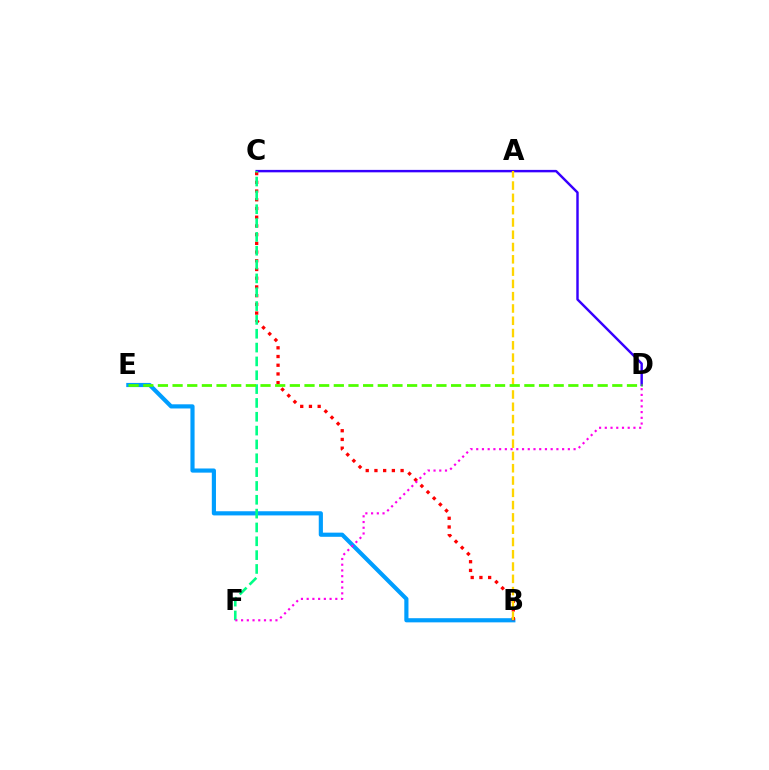{('B', 'E'): [{'color': '#009eff', 'line_style': 'solid', 'thickness': 2.99}], ('C', 'D'): [{'color': '#3700ff', 'line_style': 'solid', 'thickness': 1.76}], ('B', 'C'): [{'color': '#ff0000', 'line_style': 'dotted', 'thickness': 2.37}], ('A', 'B'): [{'color': '#ffd500', 'line_style': 'dashed', 'thickness': 1.67}], ('C', 'F'): [{'color': '#00ff86', 'line_style': 'dashed', 'thickness': 1.88}], ('D', 'E'): [{'color': '#4fff00', 'line_style': 'dashed', 'thickness': 1.99}], ('D', 'F'): [{'color': '#ff00ed', 'line_style': 'dotted', 'thickness': 1.56}]}